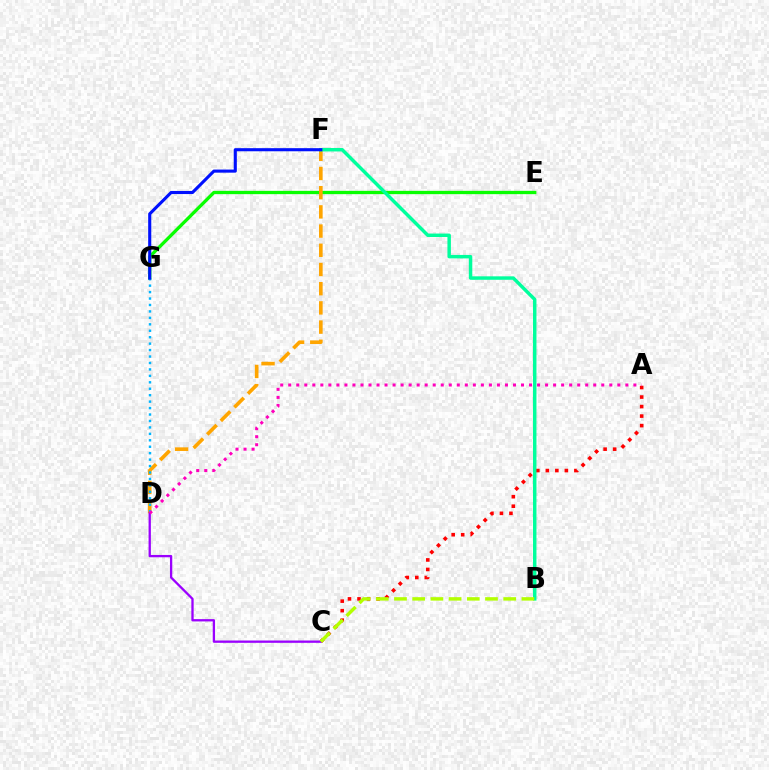{('E', 'G'): [{'color': '#08ff00', 'line_style': 'solid', 'thickness': 2.37}], ('A', 'C'): [{'color': '#ff0000', 'line_style': 'dotted', 'thickness': 2.59}], ('D', 'F'): [{'color': '#ffa500', 'line_style': 'dashed', 'thickness': 2.61}], ('B', 'F'): [{'color': '#00ff9d', 'line_style': 'solid', 'thickness': 2.49}], ('C', 'D'): [{'color': '#9b00ff', 'line_style': 'solid', 'thickness': 1.66}], ('D', 'G'): [{'color': '#00b5ff', 'line_style': 'dotted', 'thickness': 1.75}], ('A', 'D'): [{'color': '#ff00bd', 'line_style': 'dotted', 'thickness': 2.18}], ('F', 'G'): [{'color': '#0010ff', 'line_style': 'solid', 'thickness': 2.23}], ('B', 'C'): [{'color': '#b3ff00', 'line_style': 'dashed', 'thickness': 2.47}]}